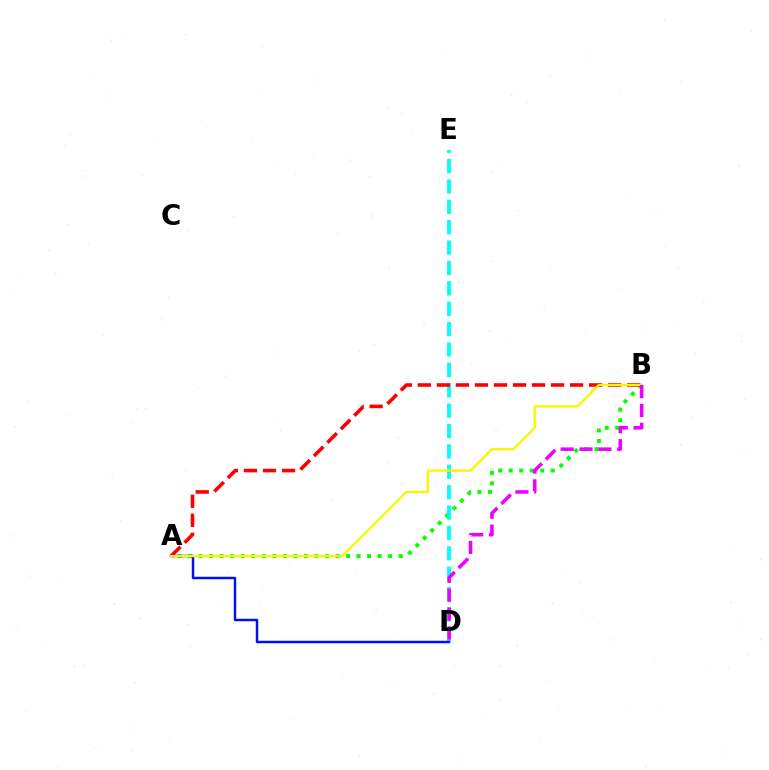{('A', 'B'): [{'color': '#08ff00', 'line_style': 'dotted', 'thickness': 2.86}, {'color': '#ff0000', 'line_style': 'dashed', 'thickness': 2.59}, {'color': '#fcf500', 'line_style': 'solid', 'thickness': 1.65}], ('D', 'E'): [{'color': '#00fff6', 'line_style': 'dashed', 'thickness': 2.77}], ('A', 'D'): [{'color': '#0010ff', 'line_style': 'solid', 'thickness': 1.77}], ('B', 'D'): [{'color': '#ee00ff', 'line_style': 'dashed', 'thickness': 2.56}]}